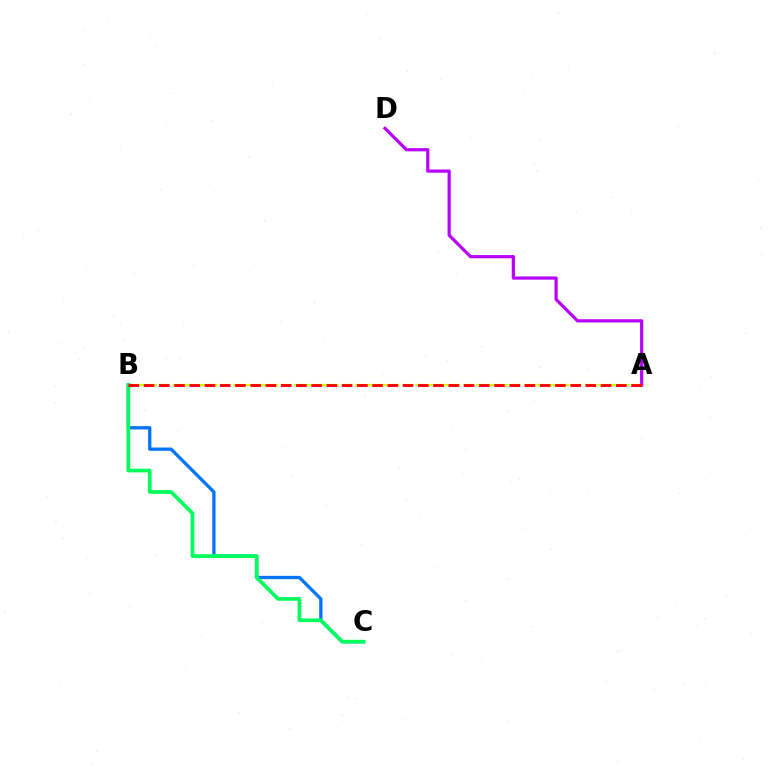{('B', 'C'): [{'color': '#0074ff', 'line_style': 'solid', 'thickness': 2.36}, {'color': '#00ff5c', 'line_style': 'solid', 'thickness': 2.66}], ('A', 'D'): [{'color': '#b900ff', 'line_style': 'solid', 'thickness': 2.3}], ('A', 'B'): [{'color': '#d1ff00', 'line_style': 'dashed', 'thickness': 1.65}, {'color': '#ff0000', 'line_style': 'dashed', 'thickness': 2.07}]}